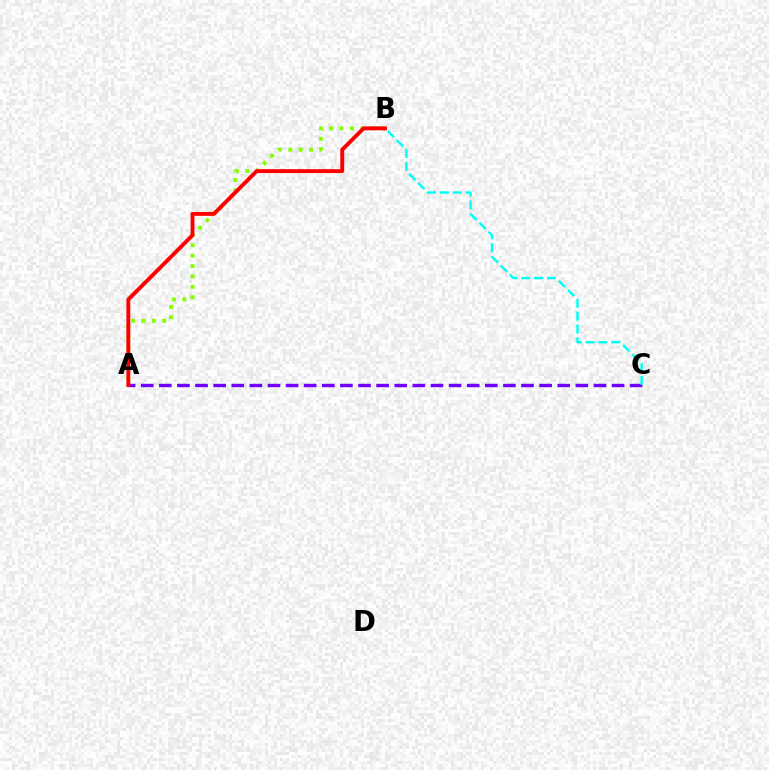{('A', 'C'): [{'color': '#7200ff', 'line_style': 'dashed', 'thickness': 2.46}], ('A', 'B'): [{'color': '#84ff00', 'line_style': 'dotted', 'thickness': 2.82}, {'color': '#ff0000', 'line_style': 'solid', 'thickness': 2.81}], ('B', 'C'): [{'color': '#00fff6', 'line_style': 'dashed', 'thickness': 1.75}]}